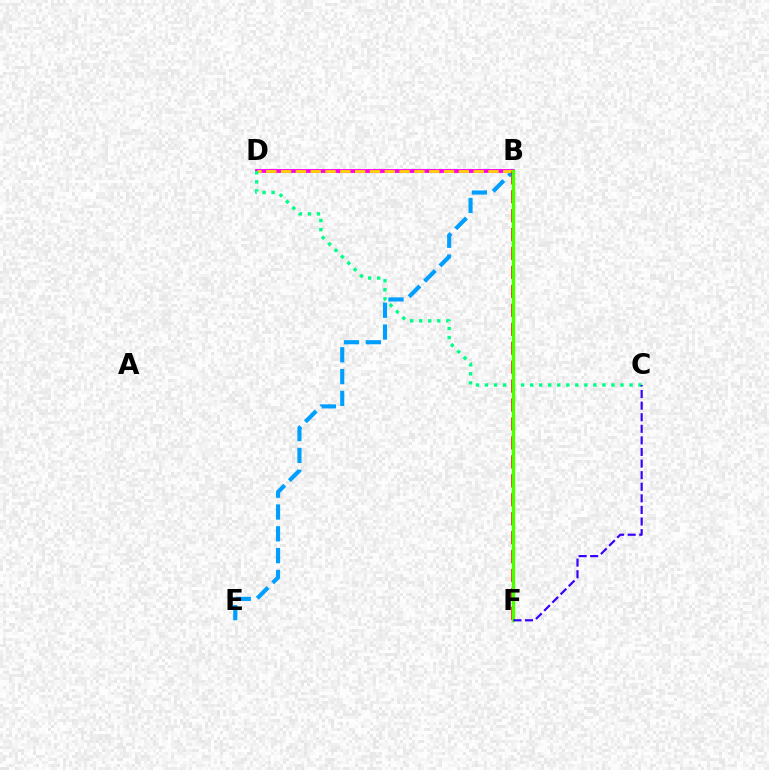{('B', 'D'): [{'color': '#ff00ed', 'line_style': 'solid', 'thickness': 2.76}, {'color': '#ffd500', 'line_style': 'dashed', 'thickness': 2.01}], ('B', 'E'): [{'color': '#009eff', 'line_style': 'dashed', 'thickness': 2.96}], ('C', 'D'): [{'color': '#00ff86', 'line_style': 'dotted', 'thickness': 2.45}], ('B', 'F'): [{'color': '#ff0000', 'line_style': 'dashed', 'thickness': 2.57}, {'color': '#4fff00', 'line_style': 'solid', 'thickness': 2.47}], ('C', 'F'): [{'color': '#3700ff', 'line_style': 'dashed', 'thickness': 1.57}]}